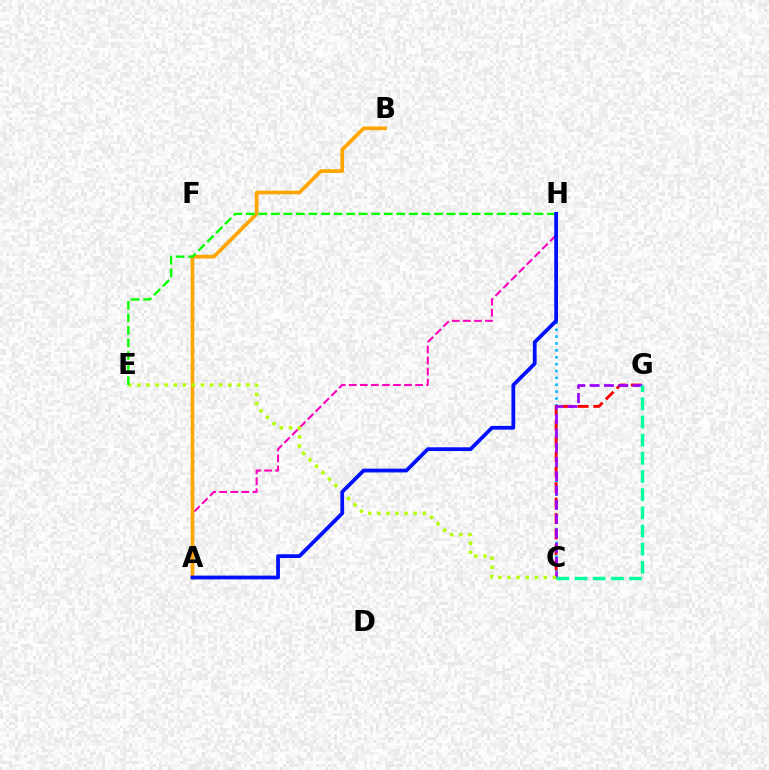{('A', 'H'): [{'color': '#ff00bd', 'line_style': 'dashed', 'thickness': 1.5}, {'color': '#0010ff', 'line_style': 'solid', 'thickness': 2.71}], ('C', 'H'): [{'color': '#00b5ff', 'line_style': 'dotted', 'thickness': 1.87}], ('C', 'G'): [{'color': '#ff0000', 'line_style': 'dashed', 'thickness': 2.1}, {'color': '#9b00ff', 'line_style': 'dashed', 'thickness': 1.94}, {'color': '#00ff9d', 'line_style': 'dashed', 'thickness': 2.47}], ('A', 'B'): [{'color': '#ffa500', 'line_style': 'solid', 'thickness': 2.64}], ('C', 'E'): [{'color': '#b3ff00', 'line_style': 'dotted', 'thickness': 2.47}], ('E', 'H'): [{'color': '#08ff00', 'line_style': 'dashed', 'thickness': 1.71}]}